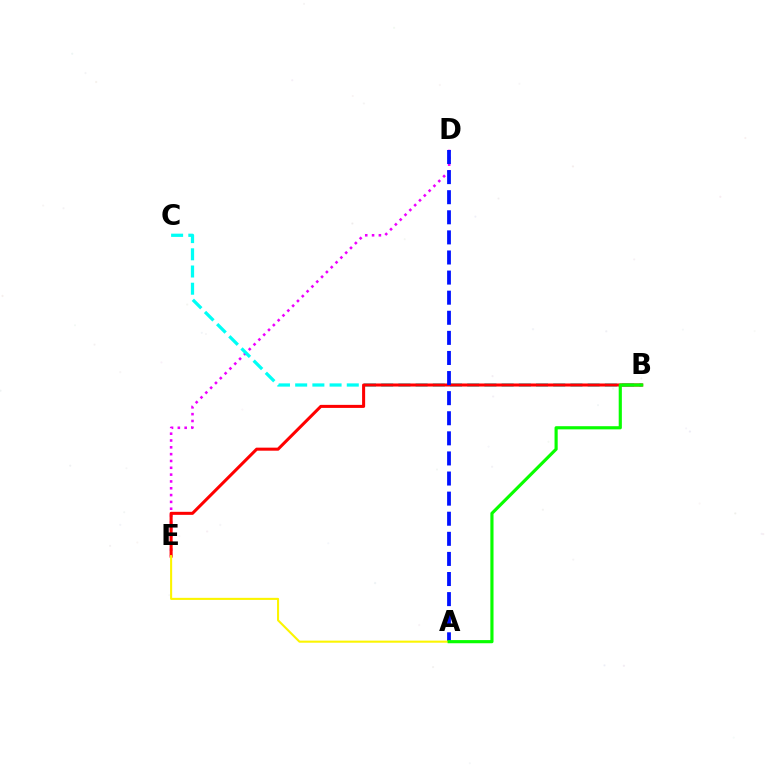{('D', 'E'): [{'color': '#ee00ff', 'line_style': 'dotted', 'thickness': 1.85}], ('B', 'C'): [{'color': '#00fff6', 'line_style': 'dashed', 'thickness': 2.34}], ('B', 'E'): [{'color': '#ff0000', 'line_style': 'solid', 'thickness': 2.19}], ('A', 'D'): [{'color': '#0010ff', 'line_style': 'dashed', 'thickness': 2.73}], ('A', 'E'): [{'color': '#fcf500', 'line_style': 'solid', 'thickness': 1.5}], ('A', 'B'): [{'color': '#08ff00', 'line_style': 'solid', 'thickness': 2.27}]}